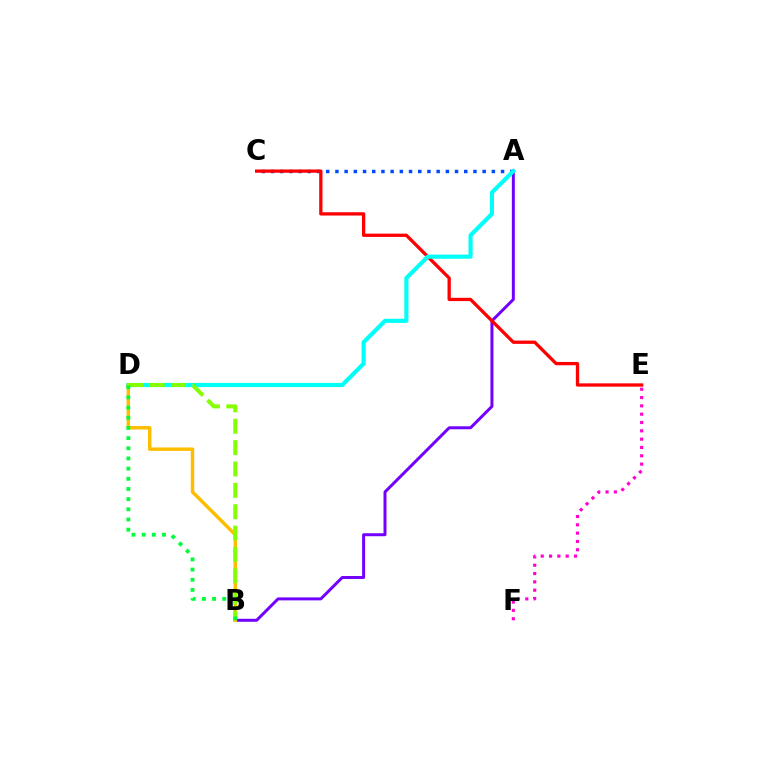{('A', 'C'): [{'color': '#004bff', 'line_style': 'dotted', 'thickness': 2.5}], ('A', 'B'): [{'color': '#7200ff', 'line_style': 'solid', 'thickness': 2.14}], ('C', 'E'): [{'color': '#ff0000', 'line_style': 'solid', 'thickness': 2.37}], ('A', 'D'): [{'color': '#00fff6', 'line_style': 'solid', 'thickness': 2.99}], ('B', 'D'): [{'color': '#ffbd00', 'line_style': 'solid', 'thickness': 2.48}, {'color': '#84ff00', 'line_style': 'dashed', 'thickness': 2.9}, {'color': '#00ff39', 'line_style': 'dotted', 'thickness': 2.76}], ('E', 'F'): [{'color': '#ff00cf', 'line_style': 'dotted', 'thickness': 2.26}]}